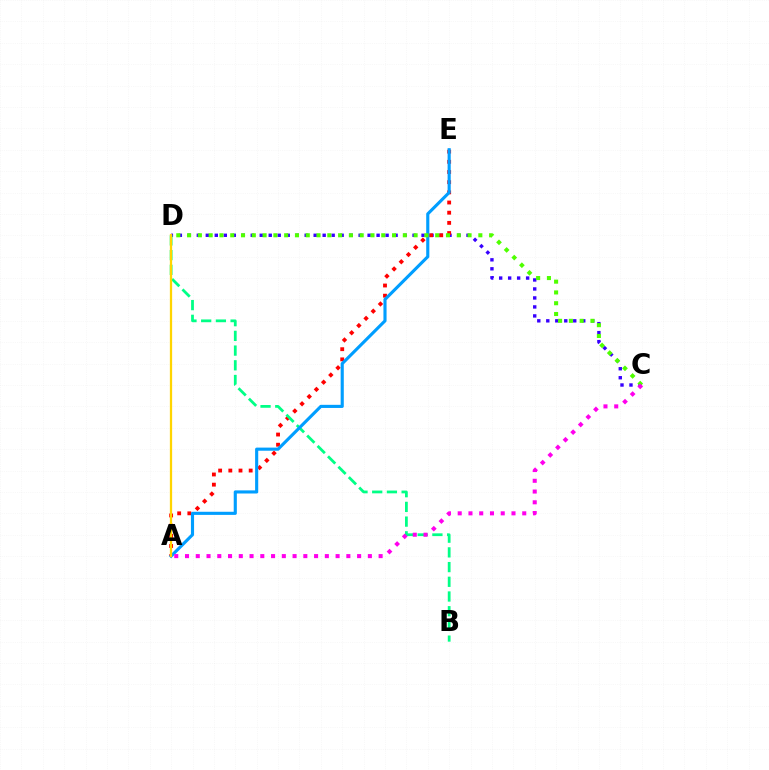{('C', 'D'): [{'color': '#3700ff', 'line_style': 'dotted', 'thickness': 2.44}, {'color': '#4fff00', 'line_style': 'dotted', 'thickness': 2.93}], ('A', 'E'): [{'color': '#ff0000', 'line_style': 'dotted', 'thickness': 2.76}, {'color': '#009eff', 'line_style': 'solid', 'thickness': 2.25}], ('B', 'D'): [{'color': '#00ff86', 'line_style': 'dashed', 'thickness': 2.0}], ('A', 'D'): [{'color': '#ffd500', 'line_style': 'solid', 'thickness': 1.63}], ('A', 'C'): [{'color': '#ff00ed', 'line_style': 'dotted', 'thickness': 2.92}]}